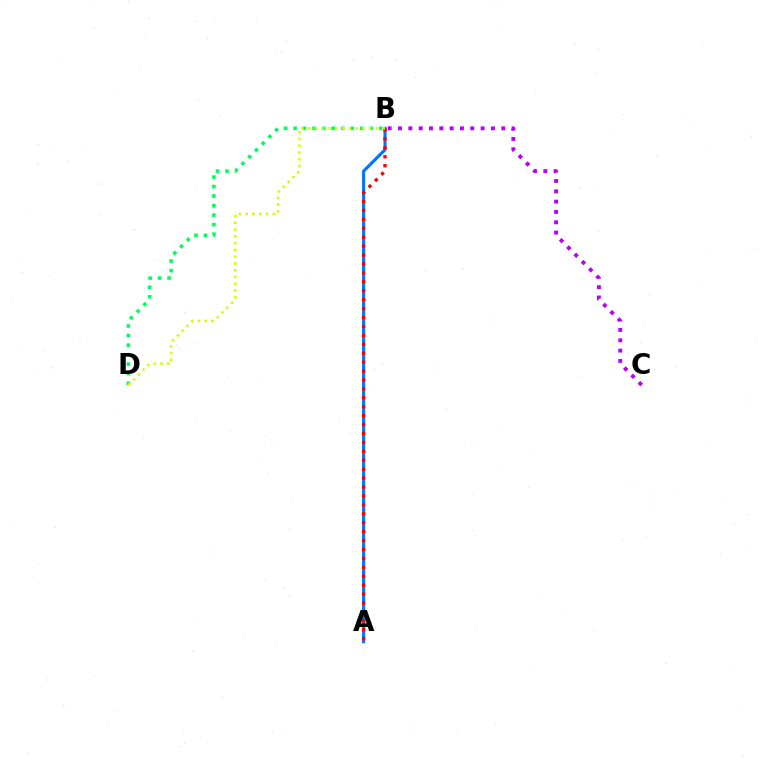{('B', 'D'): [{'color': '#00ff5c', 'line_style': 'dotted', 'thickness': 2.59}, {'color': '#d1ff00', 'line_style': 'dotted', 'thickness': 1.84}], ('A', 'B'): [{'color': '#0074ff', 'line_style': 'solid', 'thickness': 2.23}, {'color': '#ff0000', 'line_style': 'dotted', 'thickness': 2.42}], ('B', 'C'): [{'color': '#b900ff', 'line_style': 'dotted', 'thickness': 2.81}]}